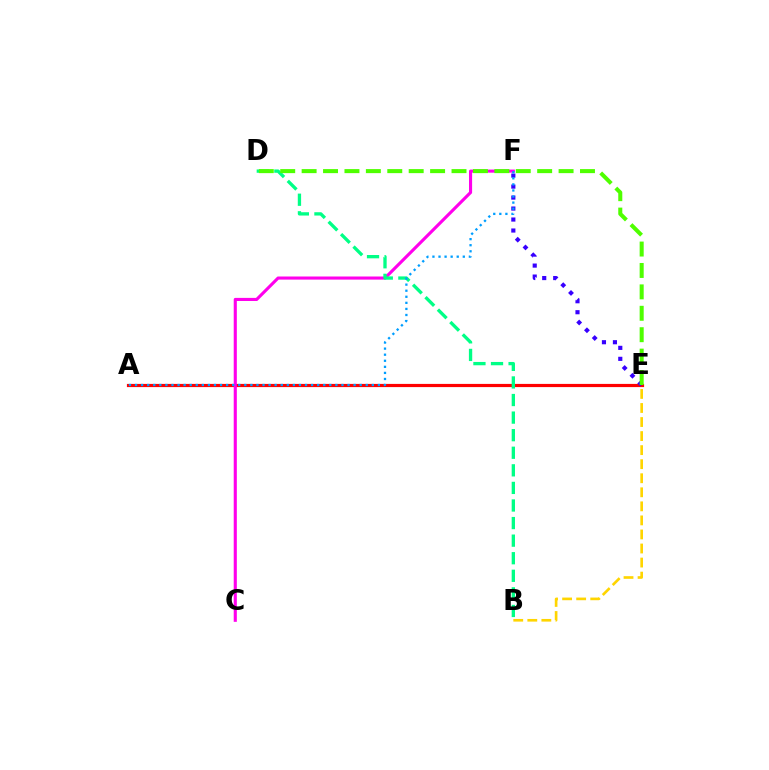{('B', 'E'): [{'color': '#ffd500', 'line_style': 'dashed', 'thickness': 1.91}], ('A', 'E'): [{'color': '#ff0000', 'line_style': 'solid', 'thickness': 2.29}], ('E', 'F'): [{'color': '#3700ff', 'line_style': 'dotted', 'thickness': 2.98}], ('C', 'F'): [{'color': '#ff00ed', 'line_style': 'solid', 'thickness': 2.24}], ('B', 'D'): [{'color': '#00ff86', 'line_style': 'dashed', 'thickness': 2.39}], ('A', 'F'): [{'color': '#009eff', 'line_style': 'dotted', 'thickness': 1.65}], ('D', 'E'): [{'color': '#4fff00', 'line_style': 'dashed', 'thickness': 2.91}]}